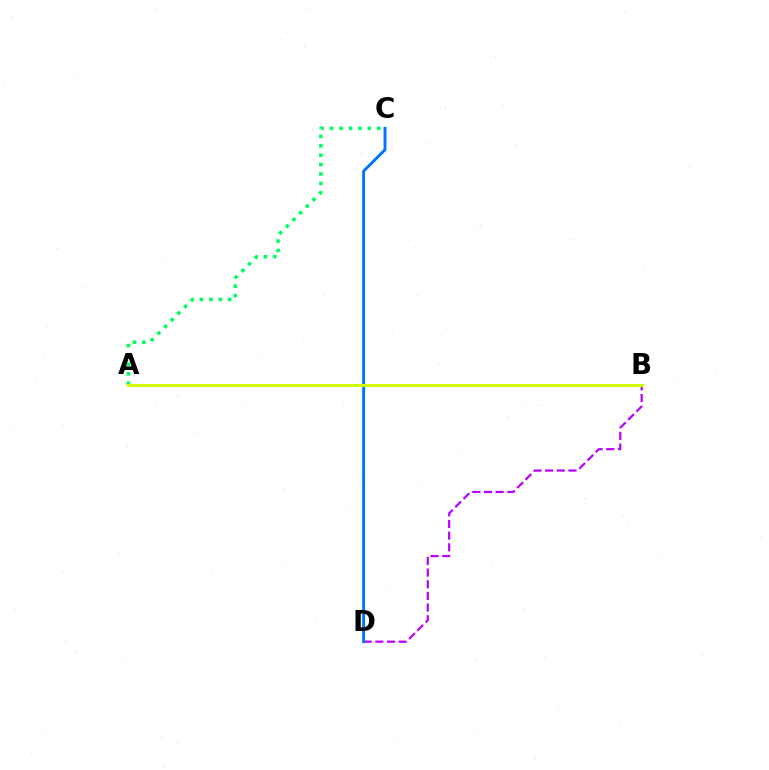{('B', 'D'): [{'color': '#b900ff', 'line_style': 'dashed', 'thickness': 1.58}], ('C', 'D'): [{'color': '#0074ff', 'line_style': 'solid', 'thickness': 2.1}], ('A', 'C'): [{'color': '#00ff5c', 'line_style': 'dotted', 'thickness': 2.56}], ('A', 'B'): [{'color': '#ff0000', 'line_style': 'dashed', 'thickness': 1.85}, {'color': '#d1ff00', 'line_style': 'solid', 'thickness': 2.2}]}